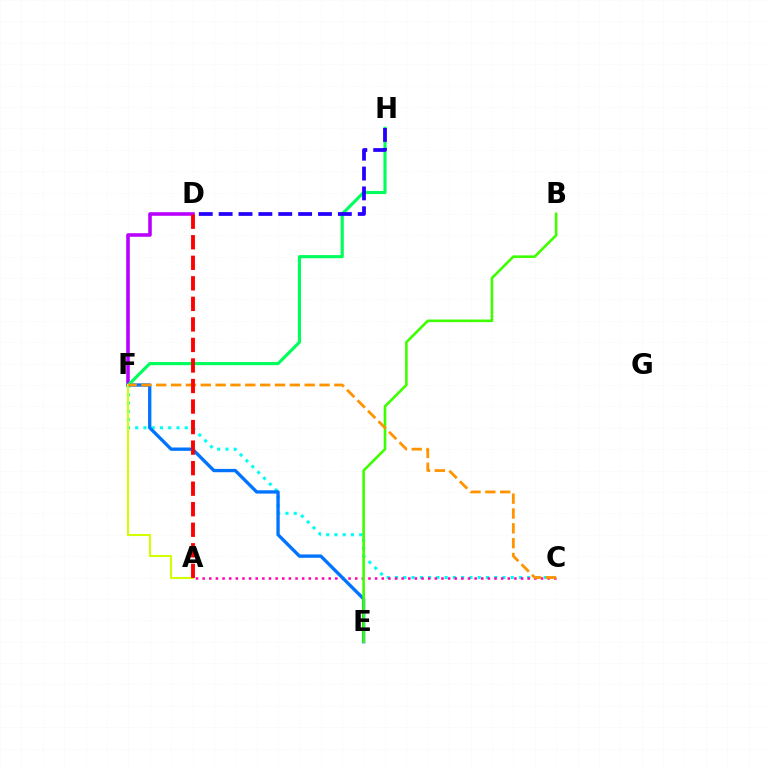{('D', 'F'): [{'color': '#b900ff', 'line_style': 'solid', 'thickness': 2.58}], ('C', 'F'): [{'color': '#00fff6', 'line_style': 'dotted', 'thickness': 2.24}, {'color': '#ff9400', 'line_style': 'dashed', 'thickness': 2.02}], ('A', 'C'): [{'color': '#ff00ac', 'line_style': 'dotted', 'thickness': 1.8}], ('E', 'F'): [{'color': '#0074ff', 'line_style': 'solid', 'thickness': 2.39}], ('F', 'H'): [{'color': '#00ff5c', 'line_style': 'solid', 'thickness': 2.26}], ('A', 'F'): [{'color': '#d1ff00', 'line_style': 'solid', 'thickness': 1.51}], ('B', 'E'): [{'color': '#3dff00', 'line_style': 'solid', 'thickness': 1.88}], ('D', 'H'): [{'color': '#2500ff', 'line_style': 'dashed', 'thickness': 2.7}], ('A', 'D'): [{'color': '#ff0000', 'line_style': 'dashed', 'thickness': 2.79}]}